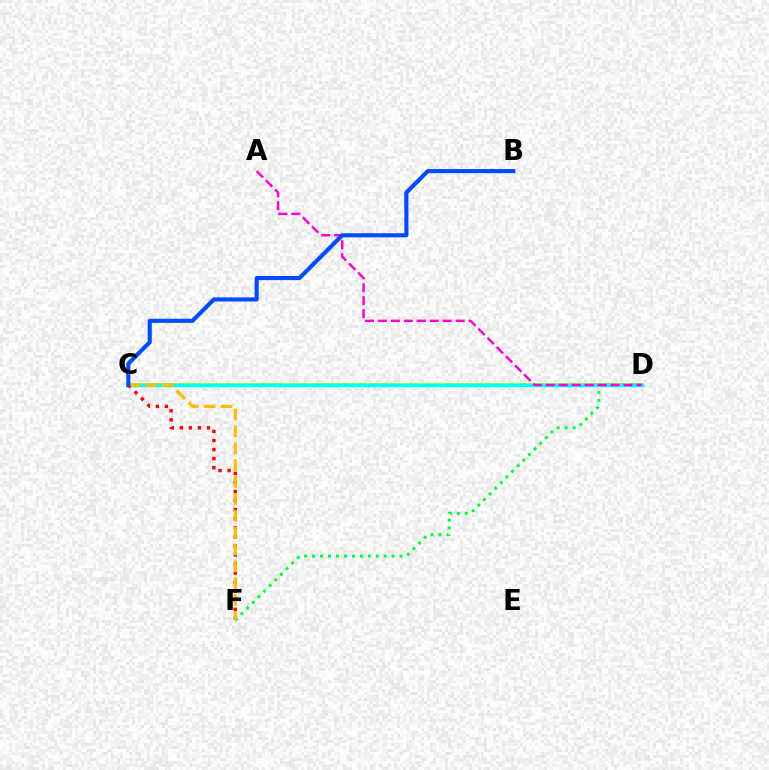{('C', 'D'): [{'color': '#84ff00', 'line_style': 'solid', 'thickness': 2.56}, {'color': '#7200ff', 'line_style': 'solid', 'thickness': 2.1}, {'color': '#00fff6', 'line_style': 'solid', 'thickness': 2.46}], ('D', 'F'): [{'color': '#00ff39', 'line_style': 'dotted', 'thickness': 2.16}], ('A', 'D'): [{'color': '#ff00cf', 'line_style': 'dashed', 'thickness': 1.76}], ('C', 'F'): [{'color': '#ff0000', 'line_style': 'dotted', 'thickness': 2.46}, {'color': '#ffbd00', 'line_style': 'dashed', 'thickness': 2.29}], ('B', 'C'): [{'color': '#004bff', 'line_style': 'solid', 'thickness': 2.96}]}